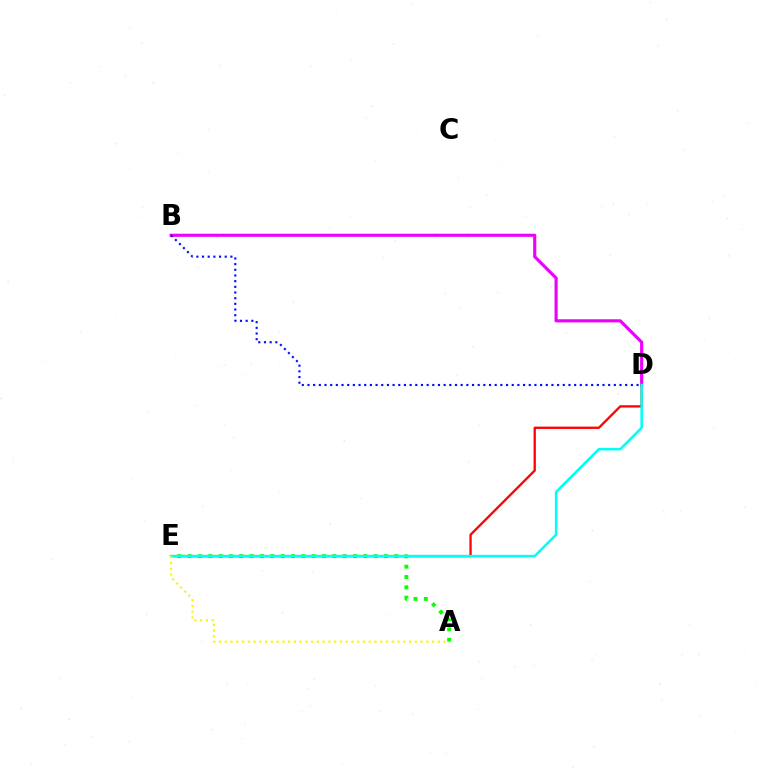{('B', 'D'): [{'color': '#ee00ff', 'line_style': 'solid', 'thickness': 2.26}, {'color': '#0010ff', 'line_style': 'dotted', 'thickness': 1.54}], ('D', 'E'): [{'color': '#ff0000', 'line_style': 'solid', 'thickness': 1.65}, {'color': '#00fff6', 'line_style': 'solid', 'thickness': 1.82}], ('A', 'E'): [{'color': '#08ff00', 'line_style': 'dotted', 'thickness': 2.81}, {'color': '#fcf500', 'line_style': 'dotted', 'thickness': 1.56}]}